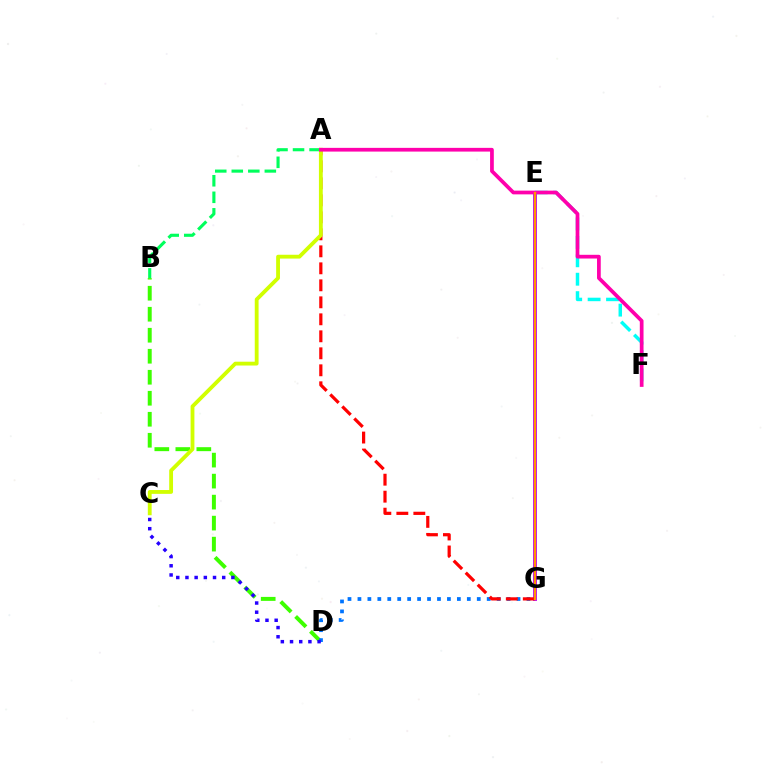{('A', 'B'): [{'color': '#00ff5c', 'line_style': 'dashed', 'thickness': 2.25}], ('B', 'D'): [{'color': '#3dff00', 'line_style': 'dashed', 'thickness': 2.85}], ('D', 'G'): [{'color': '#0074ff', 'line_style': 'dotted', 'thickness': 2.7}], ('E', 'G'): [{'color': '#b900ff', 'line_style': 'solid', 'thickness': 2.78}, {'color': '#ff9400', 'line_style': 'solid', 'thickness': 1.66}], ('A', 'G'): [{'color': '#ff0000', 'line_style': 'dashed', 'thickness': 2.31}], ('E', 'F'): [{'color': '#00fff6', 'line_style': 'dashed', 'thickness': 2.5}], ('A', 'C'): [{'color': '#d1ff00', 'line_style': 'solid', 'thickness': 2.75}], ('C', 'D'): [{'color': '#2500ff', 'line_style': 'dotted', 'thickness': 2.5}], ('A', 'F'): [{'color': '#ff00ac', 'line_style': 'solid', 'thickness': 2.68}]}